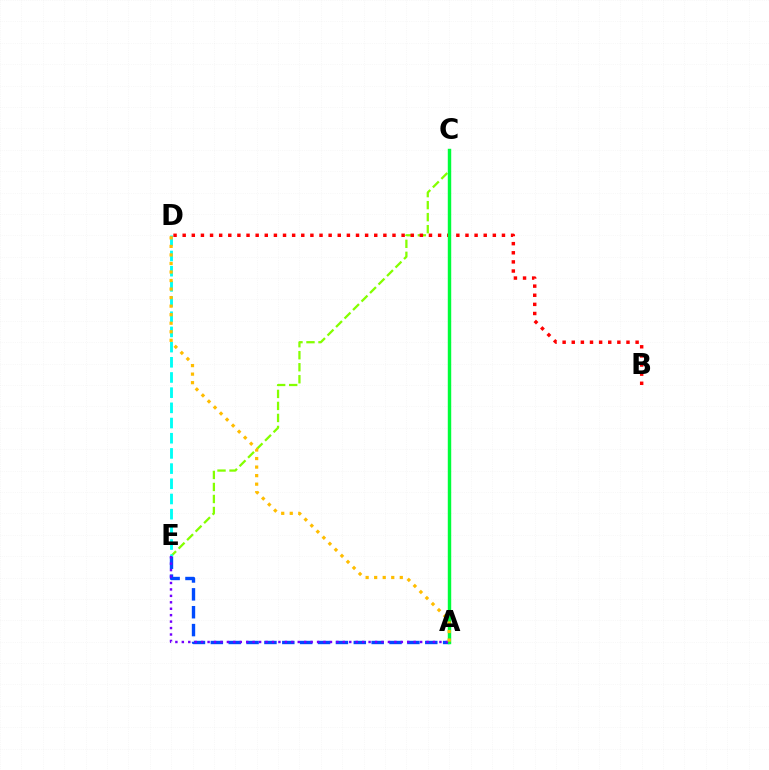{('C', 'E'): [{'color': '#84ff00', 'line_style': 'dashed', 'thickness': 1.63}], ('A', 'E'): [{'color': '#004bff', 'line_style': 'dashed', 'thickness': 2.43}, {'color': '#7200ff', 'line_style': 'dotted', 'thickness': 1.75}], ('A', 'C'): [{'color': '#ff00cf', 'line_style': 'dotted', 'thickness': 1.95}, {'color': '#00ff39', 'line_style': 'solid', 'thickness': 2.47}], ('B', 'D'): [{'color': '#ff0000', 'line_style': 'dotted', 'thickness': 2.48}], ('D', 'E'): [{'color': '#00fff6', 'line_style': 'dashed', 'thickness': 2.06}], ('A', 'D'): [{'color': '#ffbd00', 'line_style': 'dotted', 'thickness': 2.32}]}